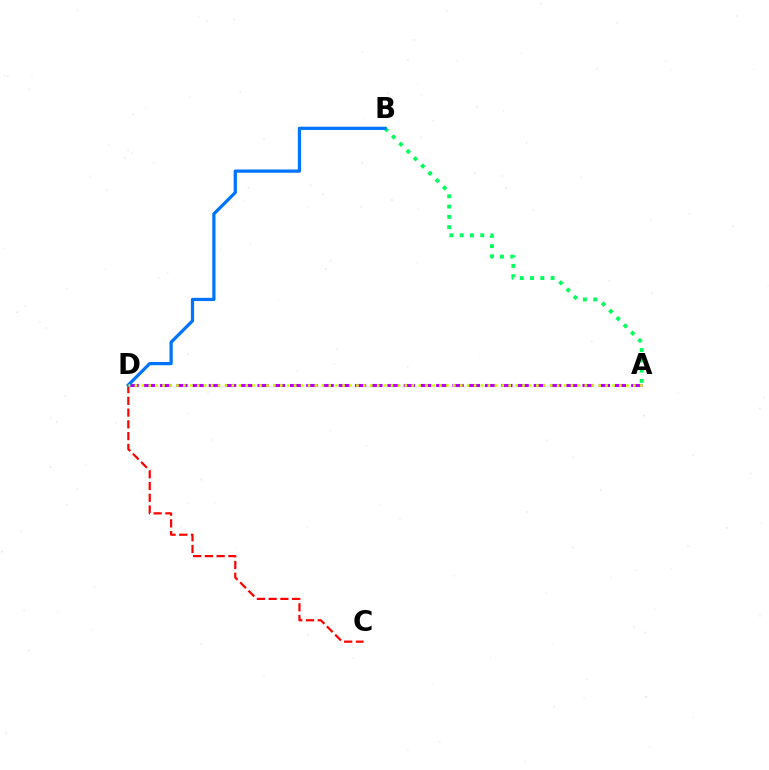{('C', 'D'): [{'color': '#ff0000', 'line_style': 'dashed', 'thickness': 1.6}], ('A', 'D'): [{'color': '#b900ff', 'line_style': 'dashed', 'thickness': 2.21}, {'color': '#d1ff00', 'line_style': 'dotted', 'thickness': 1.88}], ('A', 'B'): [{'color': '#00ff5c', 'line_style': 'dotted', 'thickness': 2.8}], ('B', 'D'): [{'color': '#0074ff', 'line_style': 'solid', 'thickness': 2.33}]}